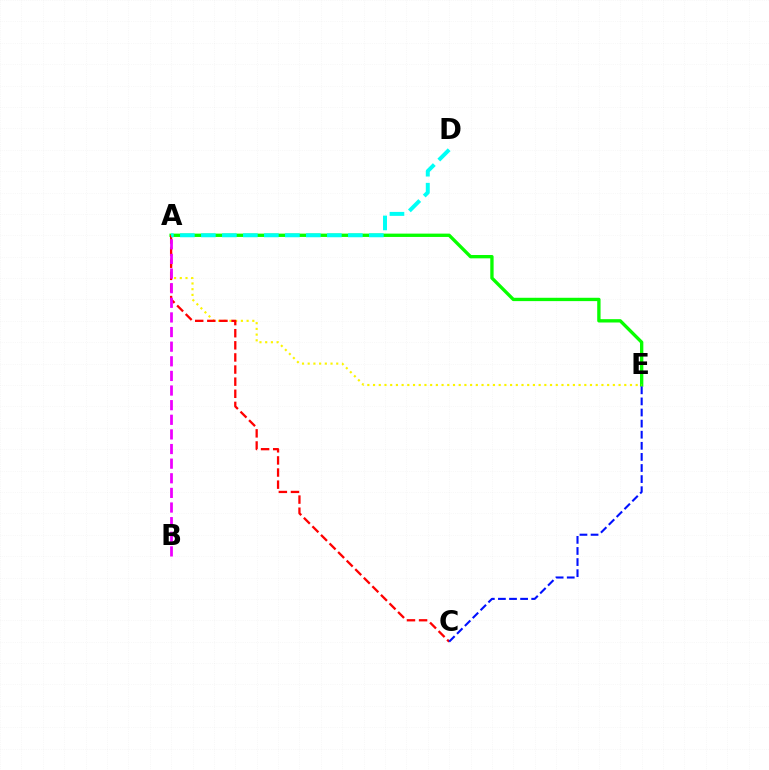{('A', 'E'): [{'color': '#08ff00', 'line_style': 'solid', 'thickness': 2.4}, {'color': '#fcf500', 'line_style': 'dotted', 'thickness': 1.55}], ('A', 'C'): [{'color': '#ff0000', 'line_style': 'dashed', 'thickness': 1.65}], ('A', 'B'): [{'color': '#ee00ff', 'line_style': 'dashed', 'thickness': 1.99}], ('A', 'D'): [{'color': '#00fff6', 'line_style': 'dashed', 'thickness': 2.85}], ('C', 'E'): [{'color': '#0010ff', 'line_style': 'dashed', 'thickness': 1.51}]}